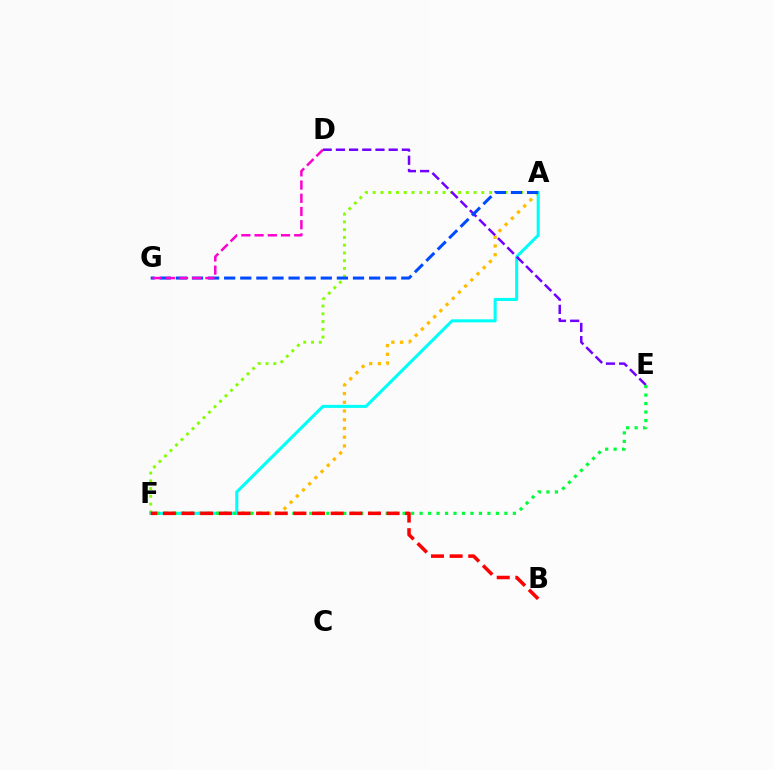{('A', 'F'): [{'color': '#ffbd00', 'line_style': 'dotted', 'thickness': 2.37}, {'color': '#84ff00', 'line_style': 'dotted', 'thickness': 2.11}, {'color': '#00fff6', 'line_style': 'solid', 'thickness': 2.21}], ('D', 'E'): [{'color': '#7200ff', 'line_style': 'dashed', 'thickness': 1.79}], ('E', 'F'): [{'color': '#00ff39', 'line_style': 'dotted', 'thickness': 2.3}], ('A', 'G'): [{'color': '#004bff', 'line_style': 'dashed', 'thickness': 2.19}], ('B', 'F'): [{'color': '#ff0000', 'line_style': 'dashed', 'thickness': 2.53}], ('D', 'G'): [{'color': '#ff00cf', 'line_style': 'dashed', 'thickness': 1.8}]}